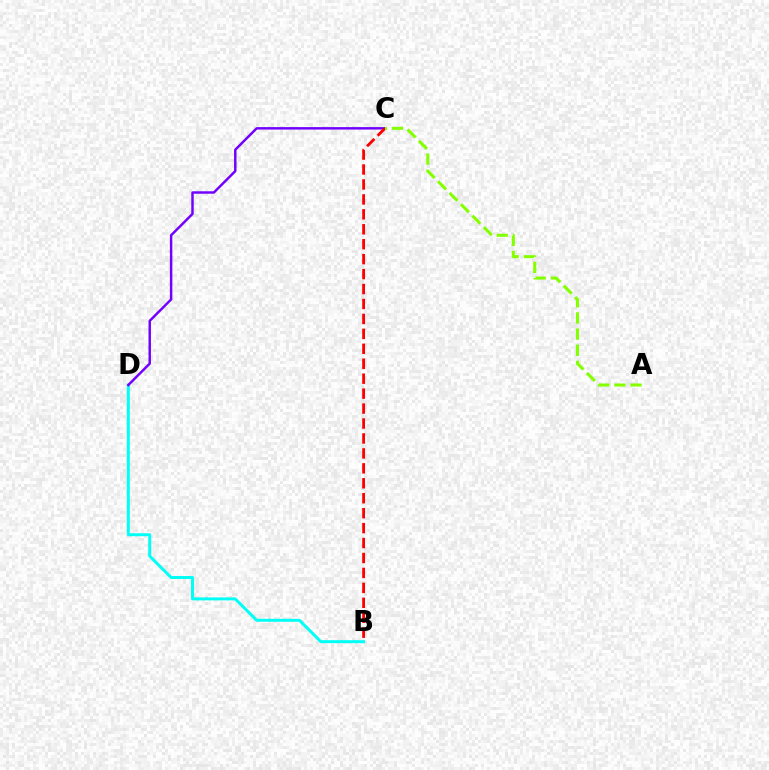{('B', 'D'): [{'color': '#00fff6', 'line_style': 'solid', 'thickness': 2.14}], ('C', 'D'): [{'color': '#7200ff', 'line_style': 'solid', 'thickness': 1.77}], ('B', 'C'): [{'color': '#ff0000', 'line_style': 'dashed', 'thickness': 2.03}], ('A', 'C'): [{'color': '#84ff00', 'line_style': 'dashed', 'thickness': 2.19}]}